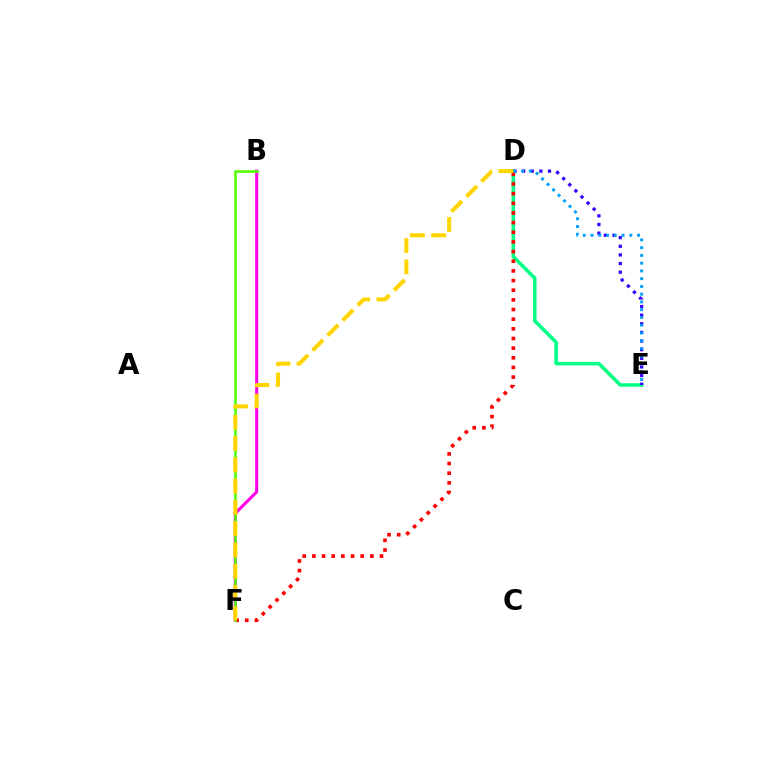{('D', 'E'): [{'color': '#00ff86', 'line_style': 'solid', 'thickness': 2.55}, {'color': '#3700ff', 'line_style': 'dotted', 'thickness': 2.35}, {'color': '#009eff', 'line_style': 'dotted', 'thickness': 2.11}], ('D', 'F'): [{'color': '#ff0000', 'line_style': 'dotted', 'thickness': 2.62}, {'color': '#ffd500', 'line_style': 'dashed', 'thickness': 2.89}], ('B', 'F'): [{'color': '#ff00ed', 'line_style': 'solid', 'thickness': 2.2}, {'color': '#4fff00', 'line_style': 'solid', 'thickness': 1.83}]}